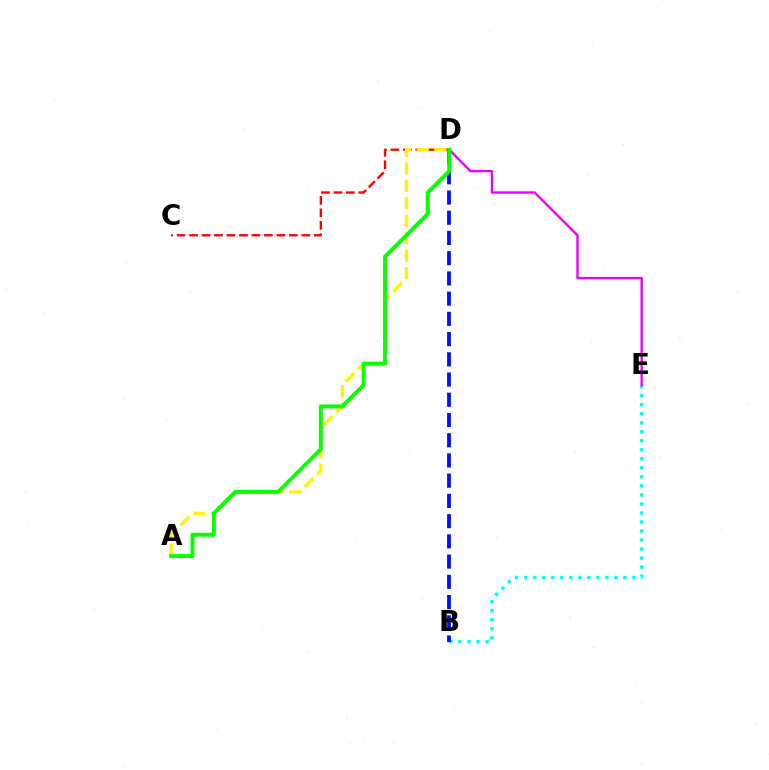{('C', 'D'): [{'color': '#ff0000', 'line_style': 'dashed', 'thickness': 1.69}], ('B', 'E'): [{'color': '#00fff6', 'line_style': 'dotted', 'thickness': 2.45}], ('A', 'D'): [{'color': '#fcf500', 'line_style': 'dashed', 'thickness': 2.37}, {'color': '#08ff00', 'line_style': 'solid', 'thickness': 2.84}], ('B', 'D'): [{'color': '#0010ff', 'line_style': 'dashed', 'thickness': 2.75}], ('D', 'E'): [{'color': '#ee00ff', 'line_style': 'solid', 'thickness': 1.71}]}